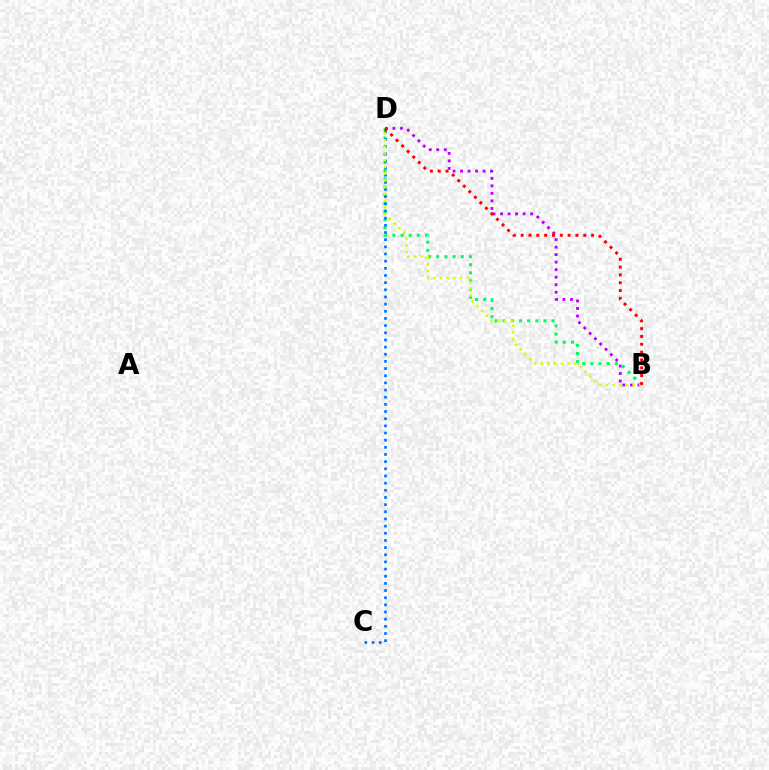{('B', 'D'): [{'color': '#b900ff', 'line_style': 'dotted', 'thickness': 2.04}, {'color': '#00ff5c', 'line_style': 'dotted', 'thickness': 2.22}, {'color': '#d1ff00', 'line_style': 'dotted', 'thickness': 1.83}, {'color': '#ff0000', 'line_style': 'dotted', 'thickness': 2.13}], ('C', 'D'): [{'color': '#0074ff', 'line_style': 'dotted', 'thickness': 1.95}]}